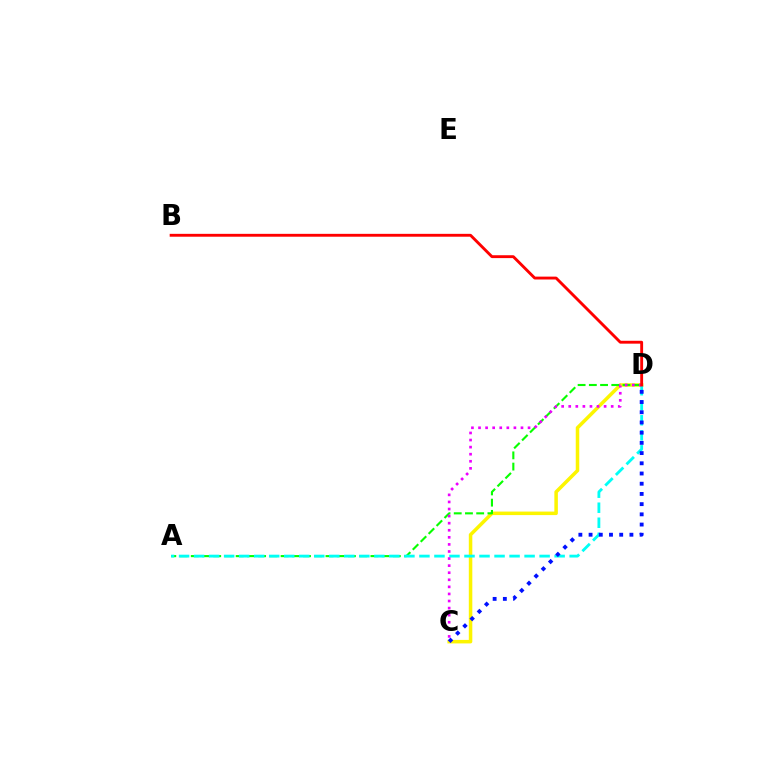{('C', 'D'): [{'color': '#fcf500', 'line_style': 'solid', 'thickness': 2.53}, {'color': '#ee00ff', 'line_style': 'dotted', 'thickness': 1.92}, {'color': '#0010ff', 'line_style': 'dotted', 'thickness': 2.77}], ('A', 'D'): [{'color': '#08ff00', 'line_style': 'dashed', 'thickness': 1.53}, {'color': '#00fff6', 'line_style': 'dashed', 'thickness': 2.04}], ('B', 'D'): [{'color': '#ff0000', 'line_style': 'solid', 'thickness': 2.07}]}